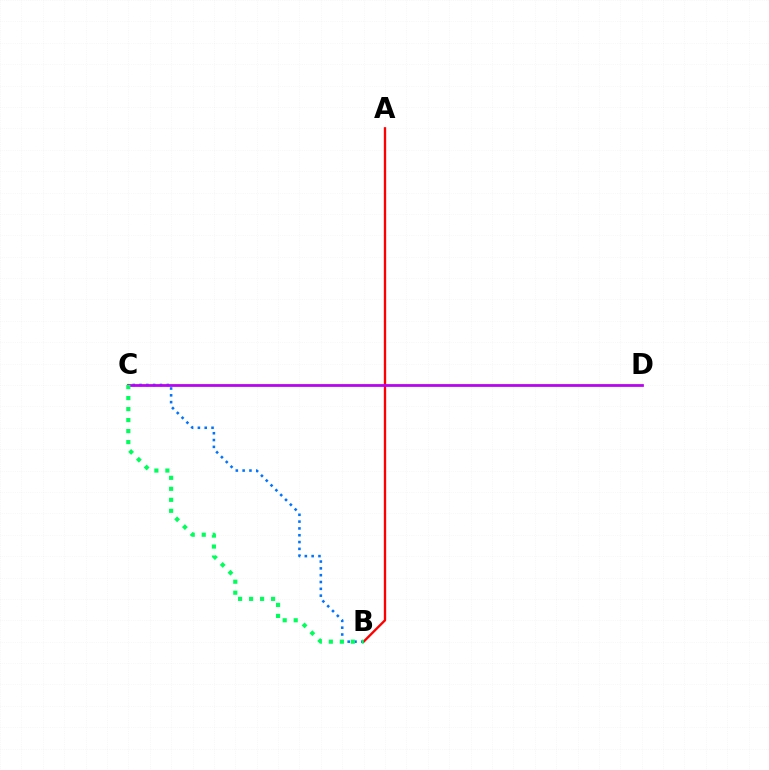{('C', 'D'): [{'color': '#d1ff00', 'line_style': 'solid', 'thickness': 1.67}, {'color': '#b900ff', 'line_style': 'solid', 'thickness': 1.97}], ('A', 'B'): [{'color': '#ff0000', 'line_style': 'solid', 'thickness': 1.69}], ('B', 'C'): [{'color': '#0074ff', 'line_style': 'dotted', 'thickness': 1.85}, {'color': '#00ff5c', 'line_style': 'dotted', 'thickness': 2.99}]}